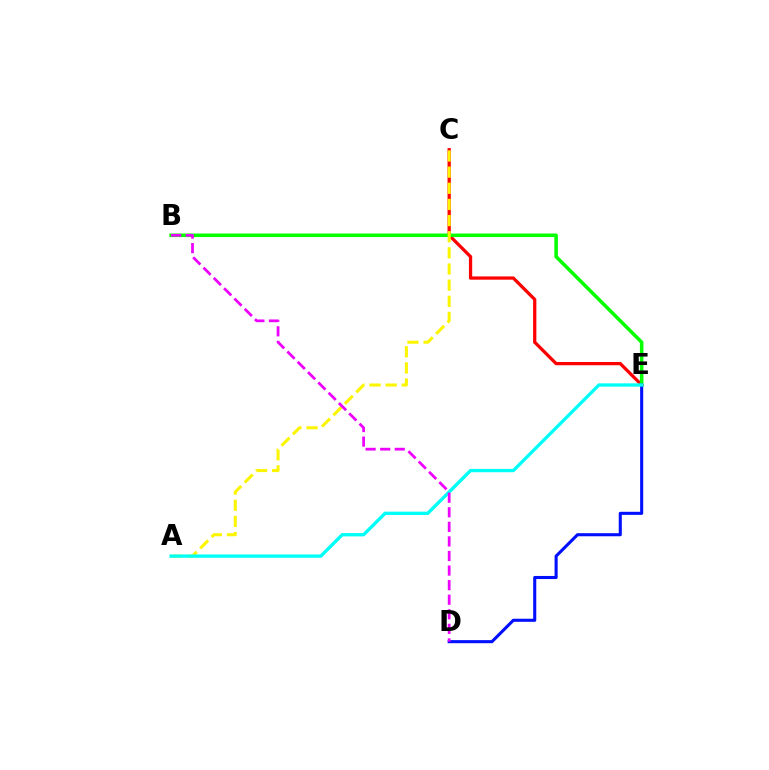{('C', 'E'): [{'color': '#ff0000', 'line_style': 'solid', 'thickness': 2.35}], ('B', 'E'): [{'color': '#08ff00', 'line_style': 'solid', 'thickness': 2.56}], ('A', 'C'): [{'color': '#fcf500', 'line_style': 'dashed', 'thickness': 2.19}], ('D', 'E'): [{'color': '#0010ff', 'line_style': 'solid', 'thickness': 2.22}], ('A', 'E'): [{'color': '#00fff6', 'line_style': 'solid', 'thickness': 2.39}], ('B', 'D'): [{'color': '#ee00ff', 'line_style': 'dashed', 'thickness': 1.98}]}